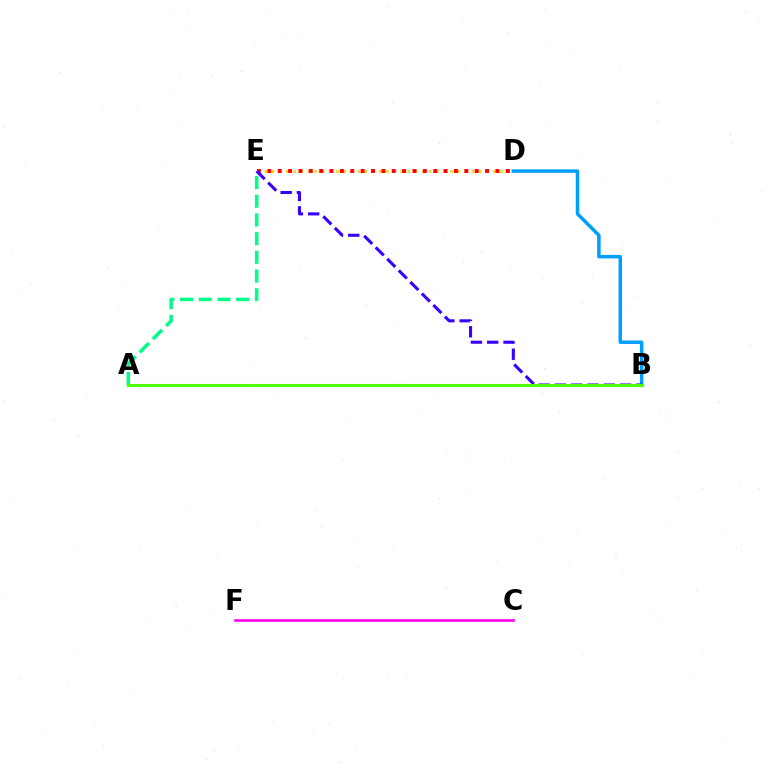{('B', 'D'): [{'color': '#009eff', 'line_style': 'solid', 'thickness': 2.51}], ('A', 'E'): [{'color': '#00ff86', 'line_style': 'dashed', 'thickness': 2.54}], ('D', 'E'): [{'color': '#ffd500', 'line_style': 'dotted', 'thickness': 1.94}, {'color': '#ff0000', 'line_style': 'dotted', 'thickness': 2.82}], ('B', 'E'): [{'color': '#3700ff', 'line_style': 'dashed', 'thickness': 2.22}], ('A', 'B'): [{'color': '#4fff00', 'line_style': 'solid', 'thickness': 2.22}], ('C', 'F'): [{'color': '#ff00ed', 'line_style': 'solid', 'thickness': 1.9}]}